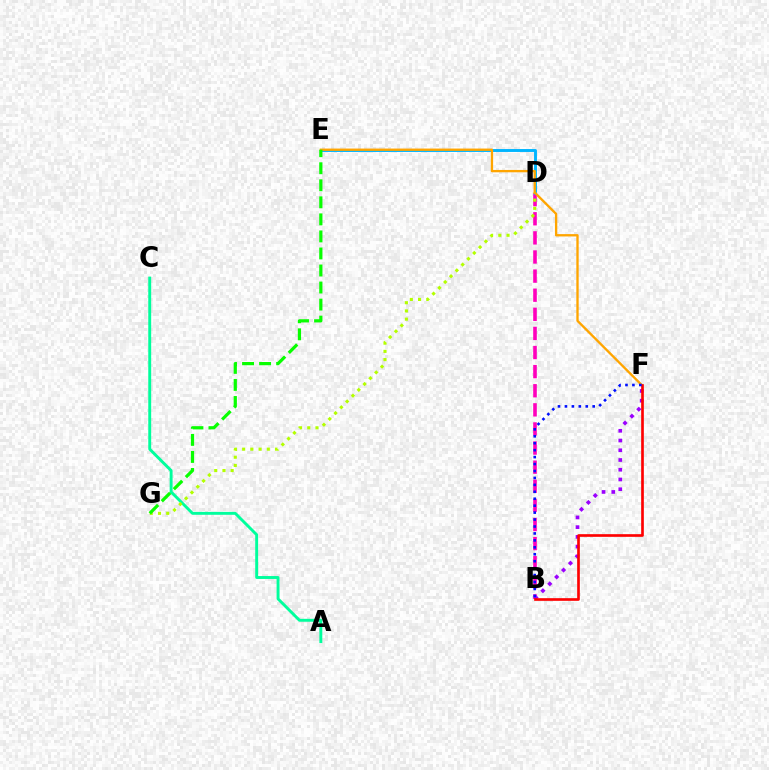{('A', 'C'): [{'color': '#00ff9d', 'line_style': 'solid', 'thickness': 2.1}], ('B', 'D'): [{'color': '#ff00bd', 'line_style': 'dashed', 'thickness': 2.6}], ('B', 'F'): [{'color': '#9b00ff', 'line_style': 'dotted', 'thickness': 2.65}, {'color': '#ff0000', 'line_style': 'solid', 'thickness': 1.92}, {'color': '#0010ff', 'line_style': 'dotted', 'thickness': 1.89}], ('D', 'E'): [{'color': '#00b5ff', 'line_style': 'solid', 'thickness': 2.1}], ('D', 'G'): [{'color': '#b3ff00', 'line_style': 'dotted', 'thickness': 2.23}], ('E', 'F'): [{'color': '#ffa500', 'line_style': 'solid', 'thickness': 1.68}], ('E', 'G'): [{'color': '#08ff00', 'line_style': 'dashed', 'thickness': 2.32}]}